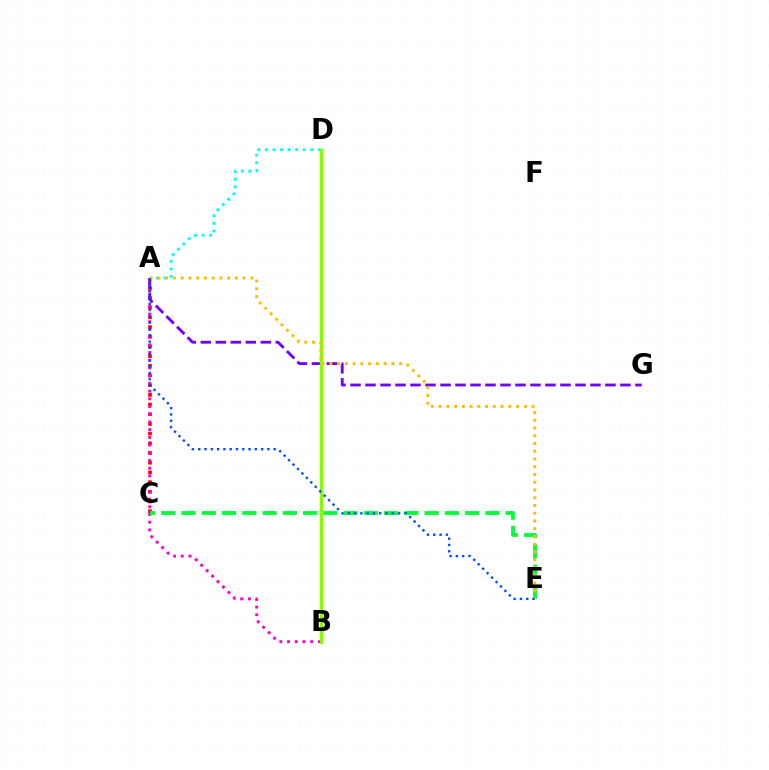{('A', 'C'): [{'color': '#ff0000', 'line_style': 'dotted', 'thickness': 2.63}], ('A', 'B'): [{'color': '#ff00cf', 'line_style': 'dotted', 'thickness': 2.09}], ('A', 'G'): [{'color': '#7200ff', 'line_style': 'dashed', 'thickness': 2.04}], ('A', 'D'): [{'color': '#00fff6', 'line_style': 'dotted', 'thickness': 2.06}], ('C', 'E'): [{'color': '#00ff39', 'line_style': 'dashed', 'thickness': 2.75}], ('B', 'D'): [{'color': '#84ff00', 'line_style': 'solid', 'thickness': 2.47}], ('A', 'E'): [{'color': '#ffbd00', 'line_style': 'dotted', 'thickness': 2.11}, {'color': '#004bff', 'line_style': 'dotted', 'thickness': 1.71}]}